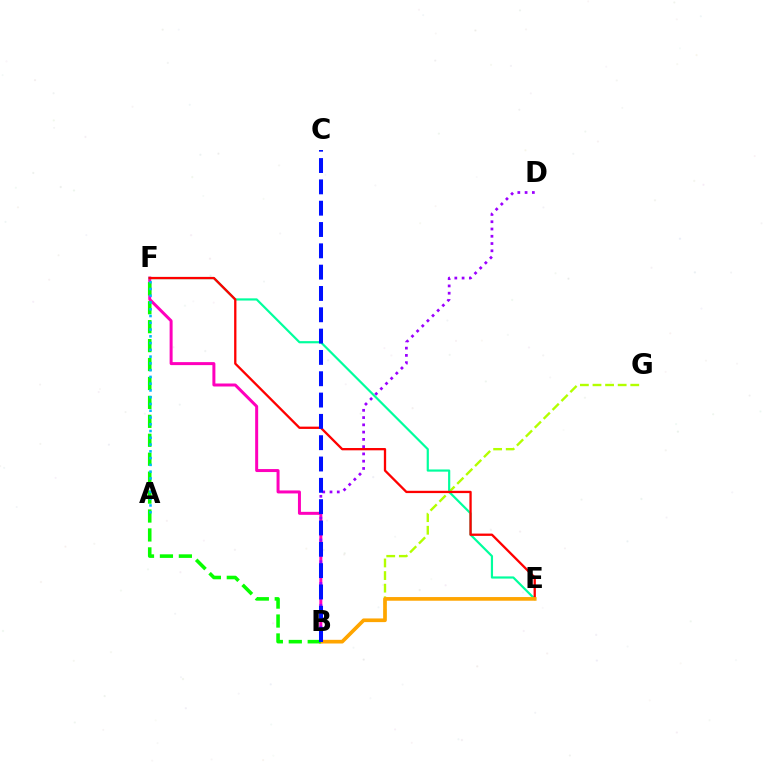{('B', 'G'): [{'color': '#b3ff00', 'line_style': 'dashed', 'thickness': 1.71}], ('B', 'F'): [{'color': '#ff00bd', 'line_style': 'solid', 'thickness': 2.16}, {'color': '#08ff00', 'line_style': 'dashed', 'thickness': 2.57}], ('E', 'F'): [{'color': '#00ff9d', 'line_style': 'solid', 'thickness': 1.58}, {'color': '#ff0000', 'line_style': 'solid', 'thickness': 1.66}], ('B', 'D'): [{'color': '#9b00ff', 'line_style': 'dotted', 'thickness': 1.97}], ('B', 'E'): [{'color': '#ffa500', 'line_style': 'solid', 'thickness': 2.64}], ('A', 'F'): [{'color': '#00b5ff', 'line_style': 'dotted', 'thickness': 1.84}], ('B', 'C'): [{'color': '#0010ff', 'line_style': 'dashed', 'thickness': 2.9}]}